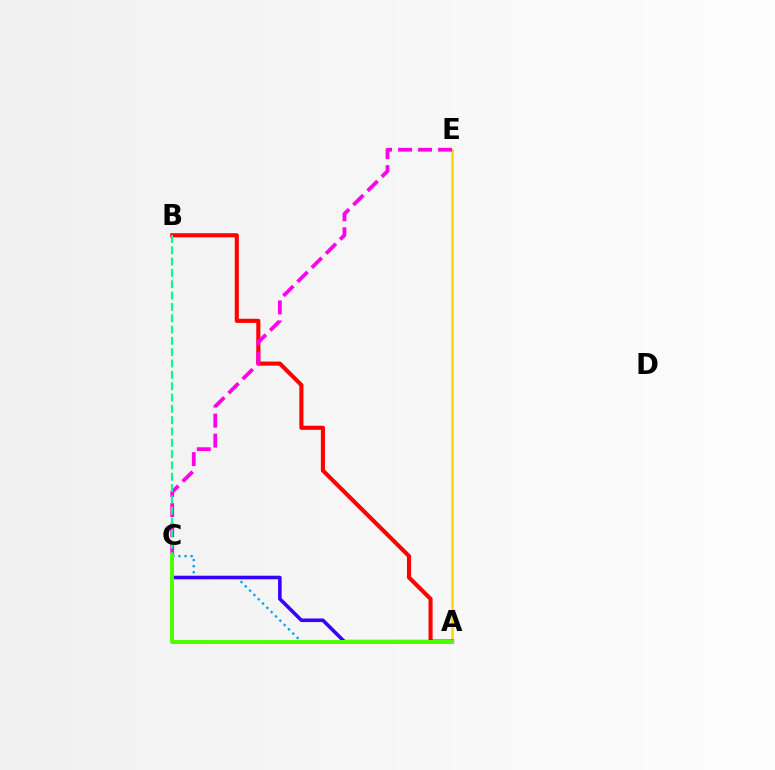{('A', 'C'): [{'color': '#009eff', 'line_style': 'dotted', 'thickness': 1.65}, {'color': '#3700ff', 'line_style': 'solid', 'thickness': 2.58}, {'color': '#4fff00', 'line_style': 'solid', 'thickness': 2.87}], ('A', 'E'): [{'color': '#ffd500', 'line_style': 'solid', 'thickness': 1.85}], ('A', 'B'): [{'color': '#ff0000', 'line_style': 'solid', 'thickness': 2.95}], ('C', 'E'): [{'color': '#ff00ed', 'line_style': 'dashed', 'thickness': 2.72}], ('B', 'C'): [{'color': '#00ff86', 'line_style': 'dashed', 'thickness': 1.54}]}